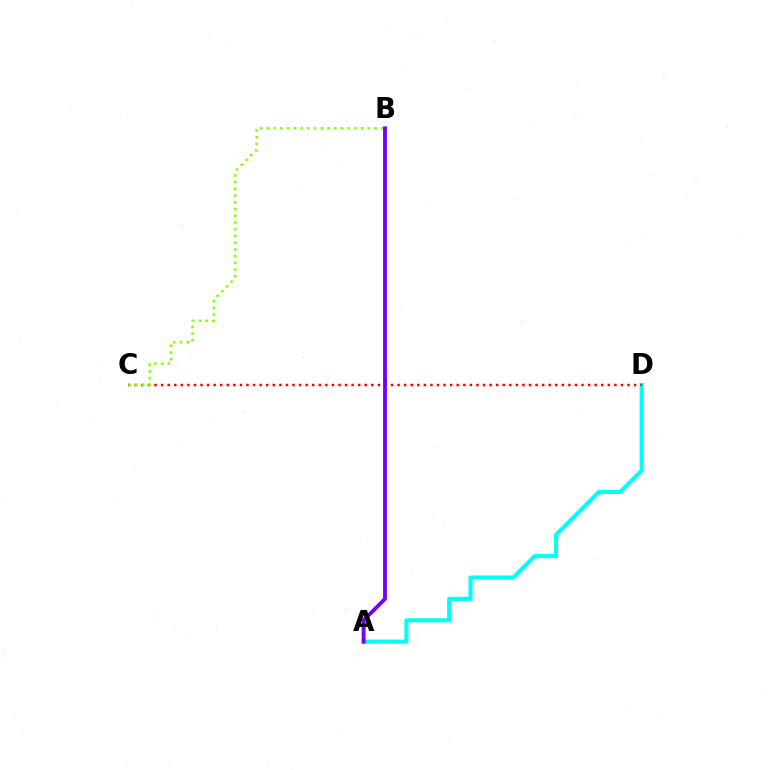{('A', 'D'): [{'color': '#00fff6', 'line_style': 'solid', 'thickness': 2.95}], ('C', 'D'): [{'color': '#ff0000', 'line_style': 'dotted', 'thickness': 1.78}], ('B', 'C'): [{'color': '#84ff00', 'line_style': 'dotted', 'thickness': 1.83}], ('A', 'B'): [{'color': '#7200ff', 'line_style': 'solid', 'thickness': 2.77}]}